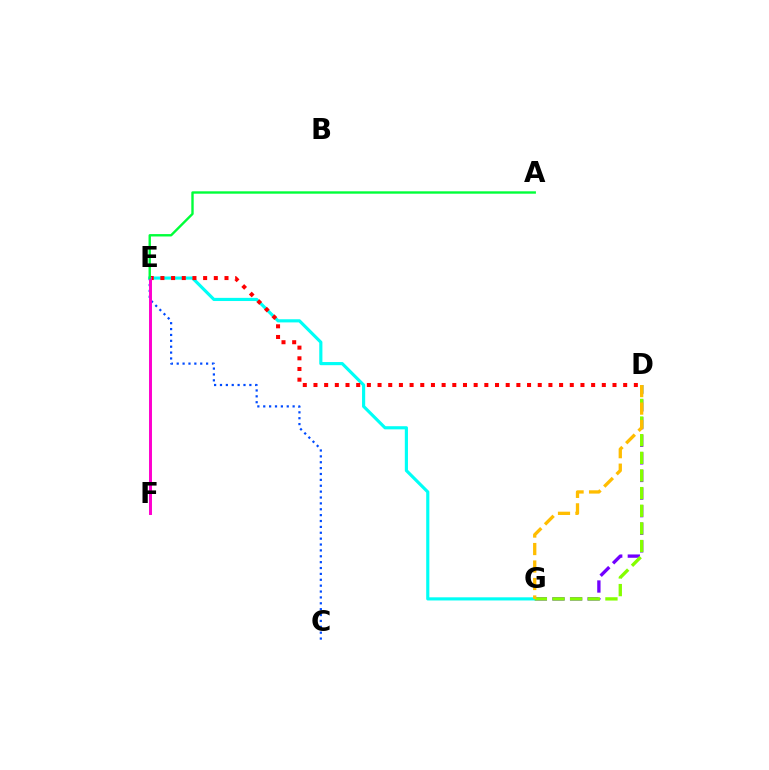{('C', 'E'): [{'color': '#004bff', 'line_style': 'dotted', 'thickness': 1.6}], ('D', 'G'): [{'color': '#7200ff', 'line_style': 'dashed', 'thickness': 2.39}, {'color': '#84ff00', 'line_style': 'dashed', 'thickness': 2.4}, {'color': '#ffbd00', 'line_style': 'dashed', 'thickness': 2.38}], ('E', 'G'): [{'color': '#00fff6', 'line_style': 'solid', 'thickness': 2.27}], ('D', 'E'): [{'color': '#ff0000', 'line_style': 'dotted', 'thickness': 2.9}], ('E', 'F'): [{'color': '#ff00cf', 'line_style': 'solid', 'thickness': 2.13}], ('A', 'E'): [{'color': '#00ff39', 'line_style': 'solid', 'thickness': 1.72}]}